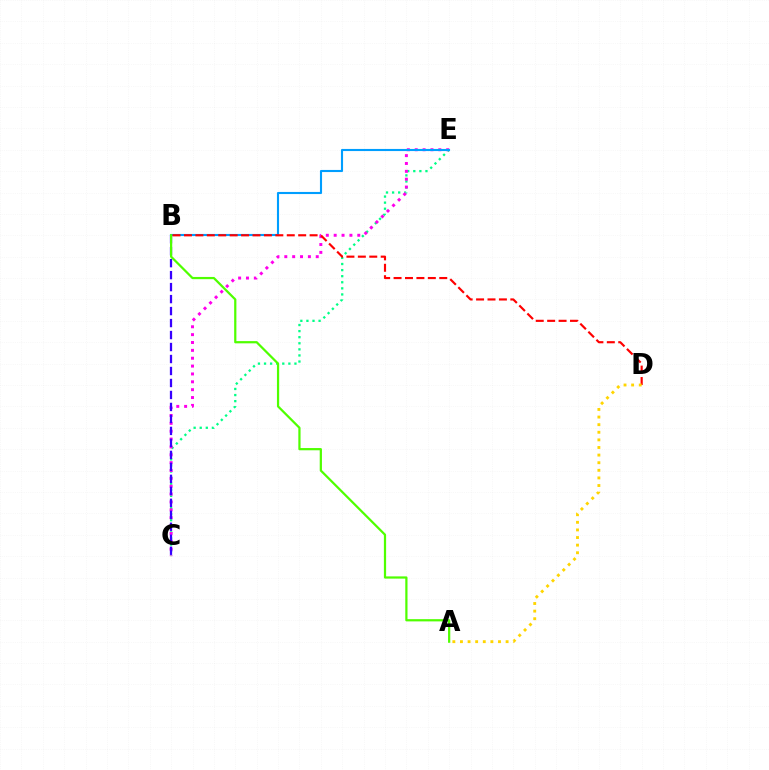{('C', 'E'): [{'color': '#00ff86', 'line_style': 'dotted', 'thickness': 1.65}, {'color': '#ff00ed', 'line_style': 'dotted', 'thickness': 2.14}], ('B', 'E'): [{'color': '#009eff', 'line_style': 'solid', 'thickness': 1.53}], ('B', 'C'): [{'color': '#3700ff', 'line_style': 'dashed', 'thickness': 1.63}], ('A', 'B'): [{'color': '#4fff00', 'line_style': 'solid', 'thickness': 1.6}], ('B', 'D'): [{'color': '#ff0000', 'line_style': 'dashed', 'thickness': 1.55}], ('A', 'D'): [{'color': '#ffd500', 'line_style': 'dotted', 'thickness': 2.07}]}